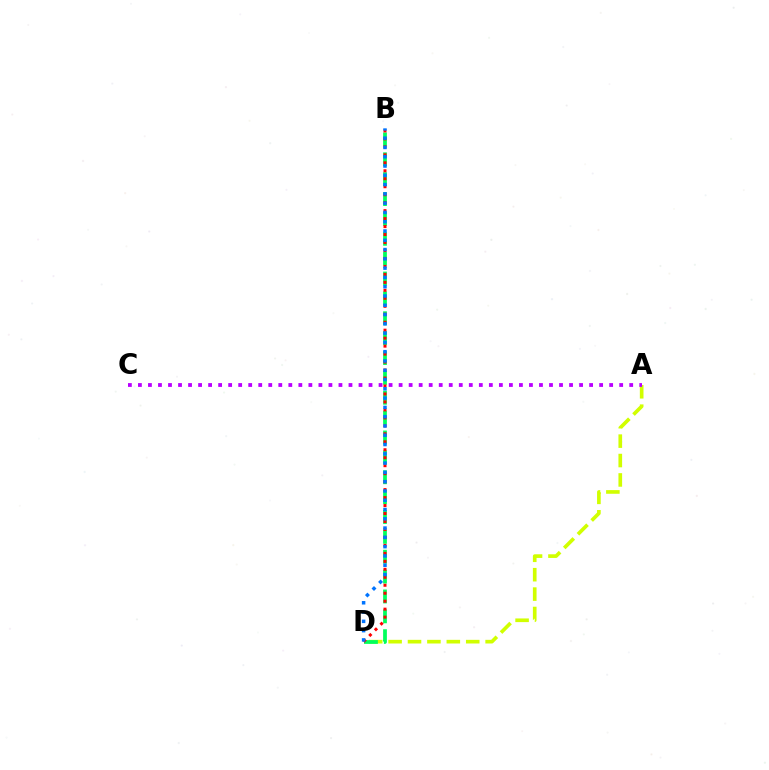{('A', 'D'): [{'color': '#d1ff00', 'line_style': 'dashed', 'thickness': 2.64}], ('A', 'C'): [{'color': '#b900ff', 'line_style': 'dotted', 'thickness': 2.72}], ('B', 'D'): [{'color': '#00ff5c', 'line_style': 'dashed', 'thickness': 2.7}, {'color': '#ff0000', 'line_style': 'dotted', 'thickness': 2.17}, {'color': '#0074ff', 'line_style': 'dotted', 'thickness': 2.52}]}